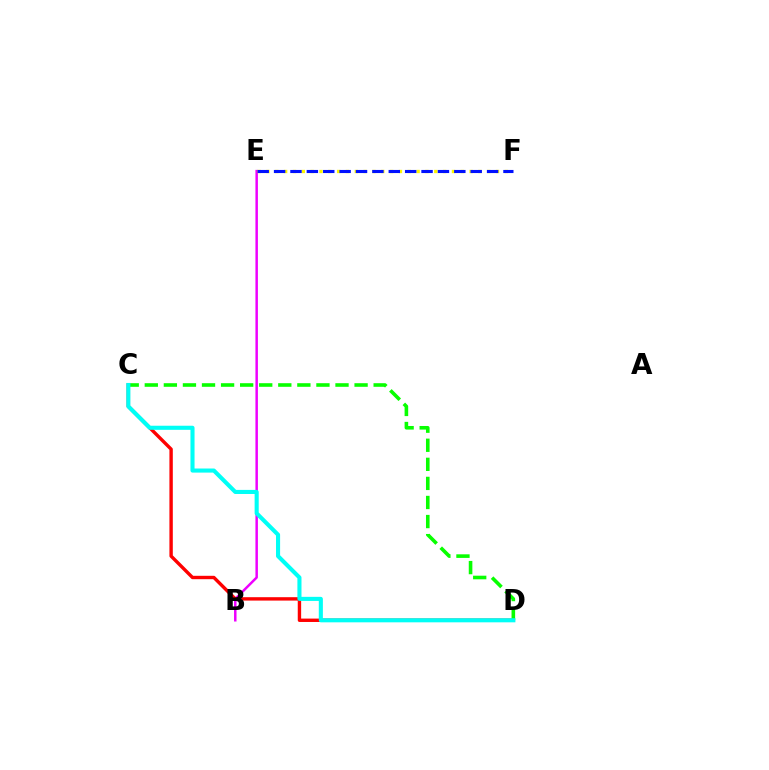{('B', 'E'): [{'color': '#ee00ff', 'line_style': 'solid', 'thickness': 1.79}], ('E', 'F'): [{'color': '#fcf500', 'line_style': 'dotted', 'thickness': 2.4}, {'color': '#0010ff', 'line_style': 'dashed', 'thickness': 2.23}], ('C', 'D'): [{'color': '#ff0000', 'line_style': 'solid', 'thickness': 2.44}, {'color': '#08ff00', 'line_style': 'dashed', 'thickness': 2.59}, {'color': '#00fff6', 'line_style': 'solid', 'thickness': 2.94}]}